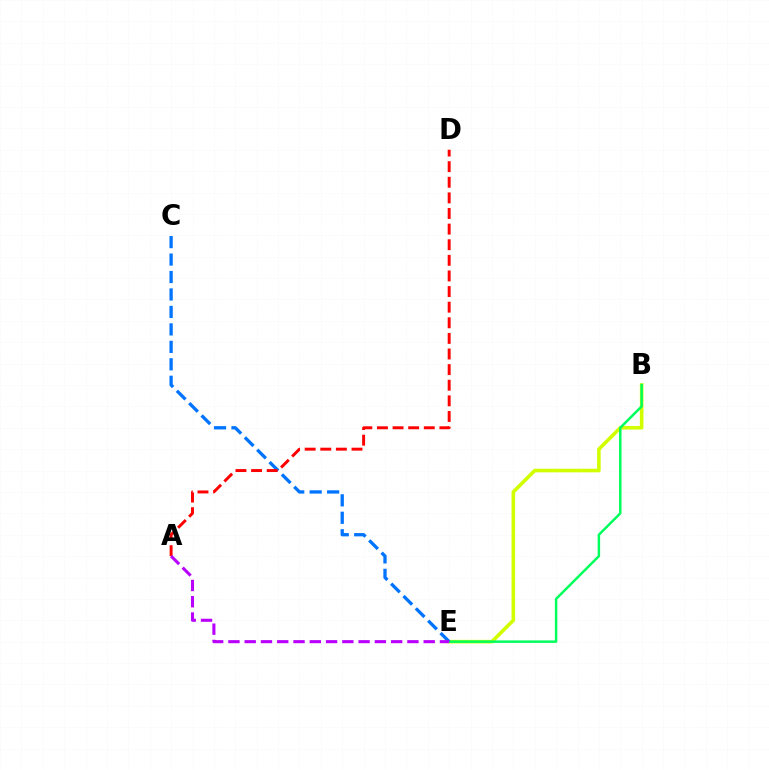{('B', 'E'): [{'color': '#d1ff00', 'line_style': 'solid', 'thickness': 2.59}, {'color': '#00ff5c', 'line_style': 'solid', 'thickness': 1.79}], ('C', 'E'): [{'color': '#0074ff', 'line_style': 'dashed', 'thickness': 2.37}], ('A', 'D'): [{'color': '#ff0000', 'line_style': 'dashed', 'thickness': 2.12}], ('A', 'E'): [{'color': '#b900ff', 'line_style': 'dashed', 'thickness': 2.21}]}